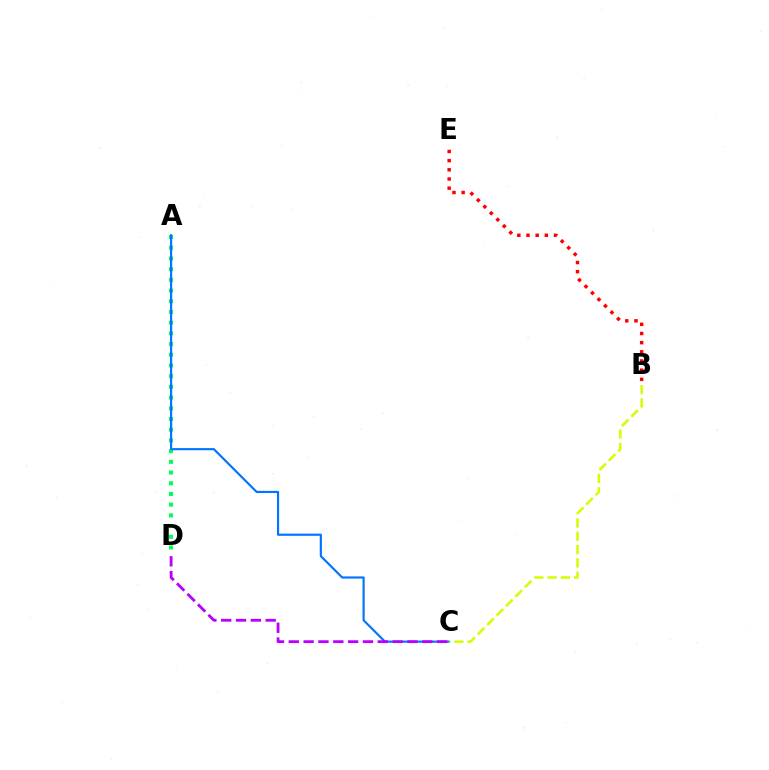{('A', 'D'): [{'color': '#00ff5c', 'line_style': 'dotted', 'thickness': 2.91}], ('A', 'C'): [{'color': '#0074ff', 'line_style': 'solid', 'thickness': 1.55}], ('B', 'E'): [{'color': '#ff0000', 'line_style': 'dotted', 'thickness': 2.49}], ('C', 'D'): [{'color': '#b900ff', 'line_style': 'dashed', 'thickness': 2.02}], ('B', 'C'): [{'color': '#d1ff00', 'line_style': 'dashed', 'thickness': 1.81}]}